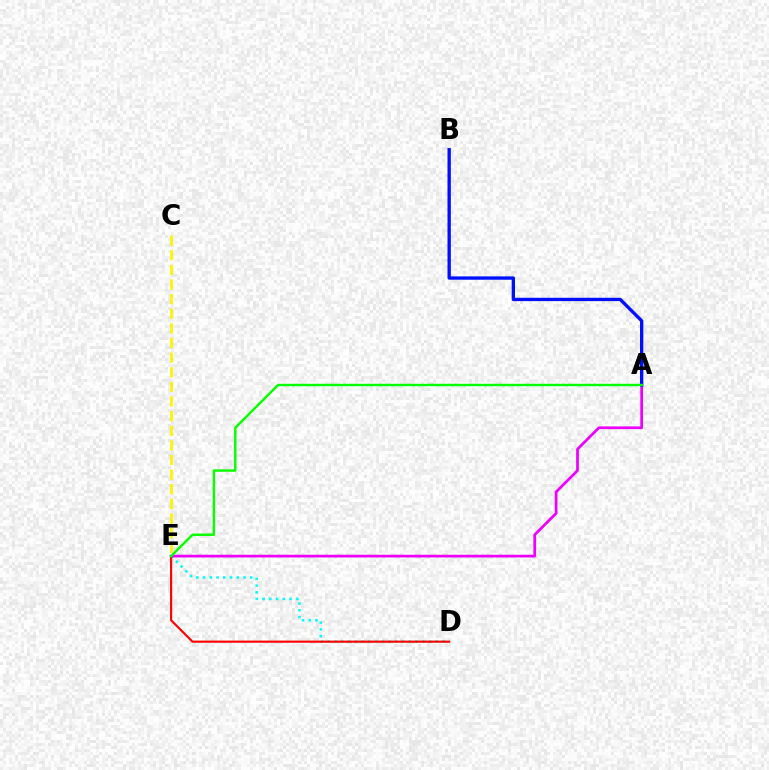{('C', 'E'): [{'color': '#fcf500', 'line_style': 'dashed', 'thickness': 1.99}], ('D', 'E'): [{'color': '#00fff6', 'line_style': 'dotted', 'thickness': 1.83}, {'color': '#ff0000', 'line_style': 'solid', 'thickness': 1.54}], ('A', 'E'): [{'color': '#ee00ff', 'line_style': 'solid', 'thickness': 1.97}, {'color': '#08ff00', 'line_style': 'solid', 'thickness': 1.75}], ('A', 'B'): [{'color': '#0010ff', 'line_style': 'solid', 'thickness': 2.4}]}